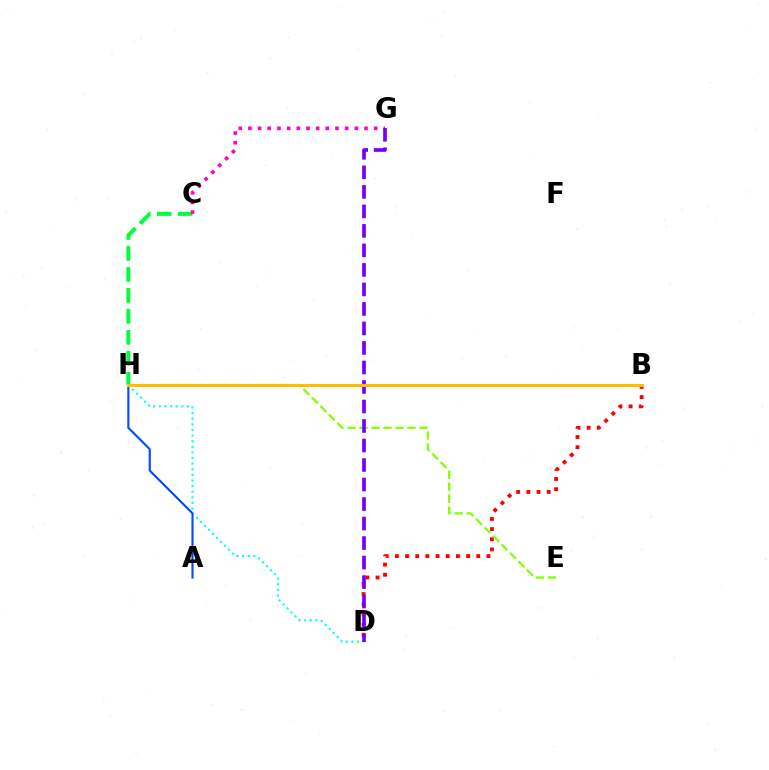{('C', 'H'): [{'color': '#00ff39', 'line_style': 'dashed', 'thickness': 2.85}], ('B', 'D'): [{'color': '#ff0000', 'line_style': 'dotted', 'thickness': 2.76}], ('C', 'G'): [{'color': '#ff00cf', 'line_style': 'dotted', 'thickness': 2.63}], ('D', 'H'): [{'color': '#00fff6', 'line_style': 'dotted', 'thickness': 1.53}], ('E', 'H'): [{'color': '#84ff00', 'line_style': 'dashed', 'thickness': 1.63}], ('D', 'G'): [{'color': '#7200ff', 'line_style': 'dashed', 'thickness': 2.65}], ('A', 'H'): [{'color': '#004bff', 'line_style': 'solid', 'thickness': 1.53}], ('B', 'H'): [{'color': '#ffbd00', 'line_style': 'solid', 'thickness': 2.21}]}